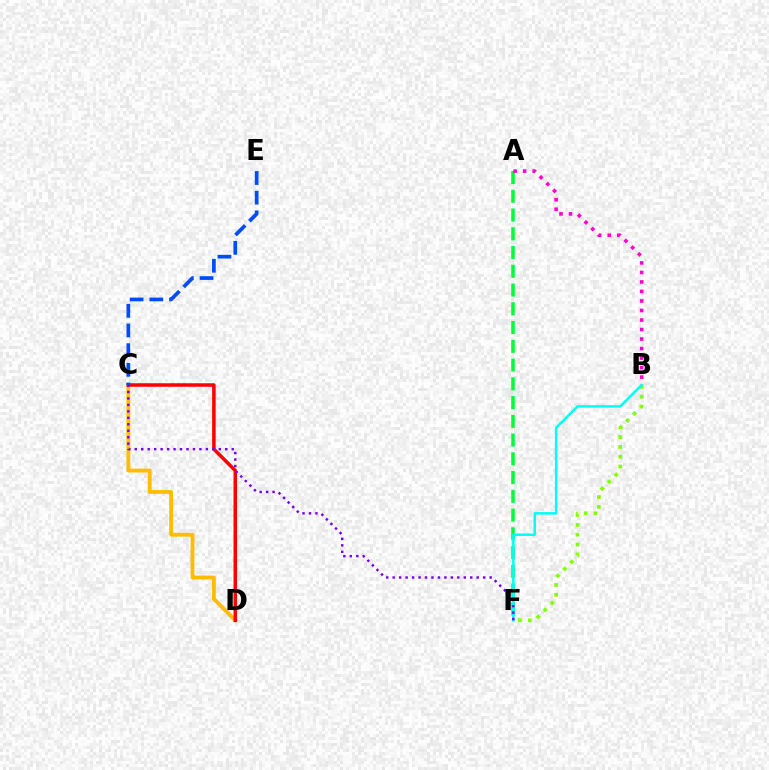{('C', 'D'): [{'color': '#ffbd00', 'line_style': 'solid', 'thickness': 2.76}, {'color': '#ff0000', 'line_style': 'solid', 'thickness': 2.53}], ('B', 'F'): [{'color': '#84ff00', 'line_style': 'dotted', 'thickness': 2.67}, {'color': '#00fff6', 'line_style': 'solid', 'thickness': 1.78}], ('A', 'F'): [{'color': '#00ff39', 'line_style': 'dashed', 'thickness': 2.55}], ('A', 'B'): [{'color': '#ff00cf', 'line_style': 'dotted', 'thickness': 2.58}], ('C', 'E'): [{'color': '#004bff', 'line_style': 'dashed', 'thickness': 2.67}], ('C', 'F'): [{'color': '#7200ff', 'line_style': 'dotted', 'thickness': 1.76}]}